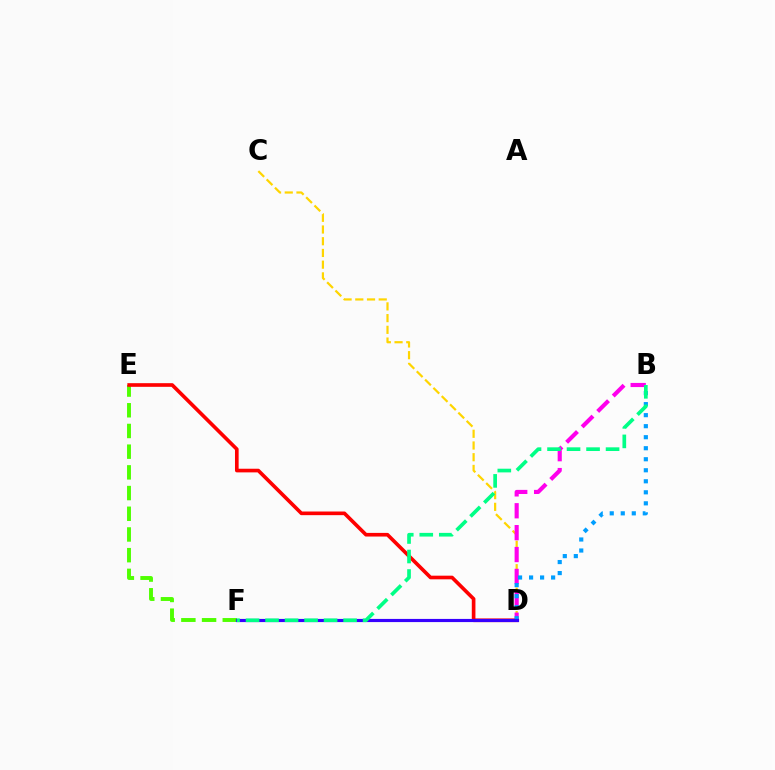{('E', 'F'): [{'color': '#4fff00', 'line_style': 'dashed', 'thickness': 2.81}], ('C', 'D'): [{'color': '#ffd500', 'line_style': 'dashed', 'thickness': 1.59}], ('B', 'D'): [{'color': '#ff00ed', 'line_style': 'dashed', 'thickness': 2.97}, {'color': '#009eff', 'line_style': 'dotted', 'thickness': 2.99}], ('D', 'E'): [{'color': '#ff0000', 'line_style': 'solid', 'thickness': 2.62}], ('D', 'F'): [{'color': '#3700ff', 'line_style': 'solid', 'thickness': 2.28}], ('B', 'F'): [{'color': '#00ff86', 'line_style': 'dashed', 'thickness': 2.65}]}